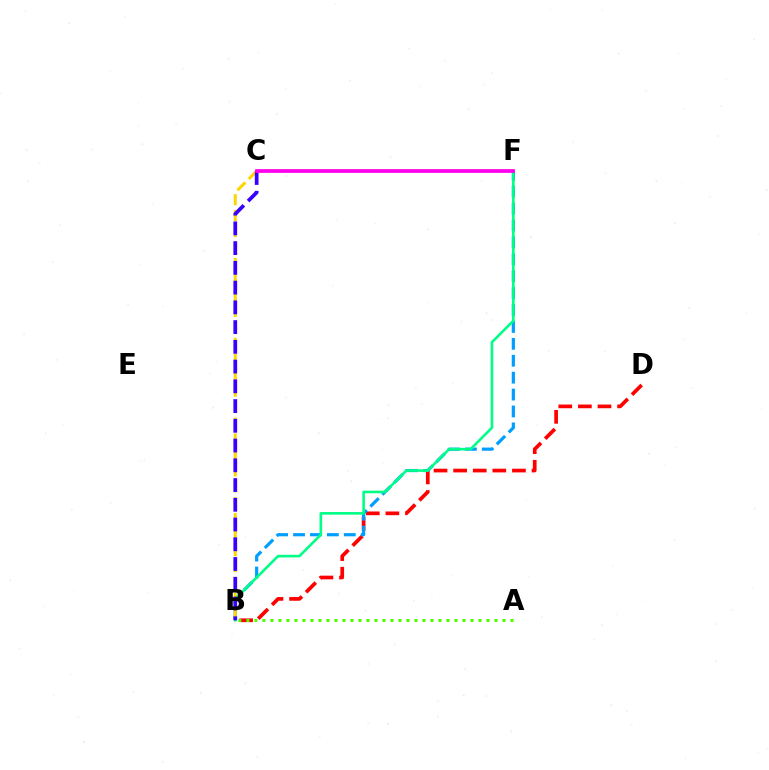{('B', 'D'): [{'color': '#ff0000', 'line_style': 'dashed', 'thickness': 2.66}], ('B', 'F'): [{'color': '#009eff', 'line_style': 'dashed', 'thickness': 2.3}, {'color': '#00ff86', 'line_style': 'solid', 'thickness': 1.88}], ('B', 'C'): [{'color': '#ffd500', 'line_style': 'dashed', 'thickness': 2.17}, {'color': '#3700ff', 'line_style': 'dashed', 'thickness': 2.68}], ('C', 'F'): [{'color': '#ff00ed', 'line_style': 'solid', 'thickness': 2.69}], ('A', 'B'): [{'color': '#4fff00', 'line_style': 'dotted', 'thickness': 2.17}]}